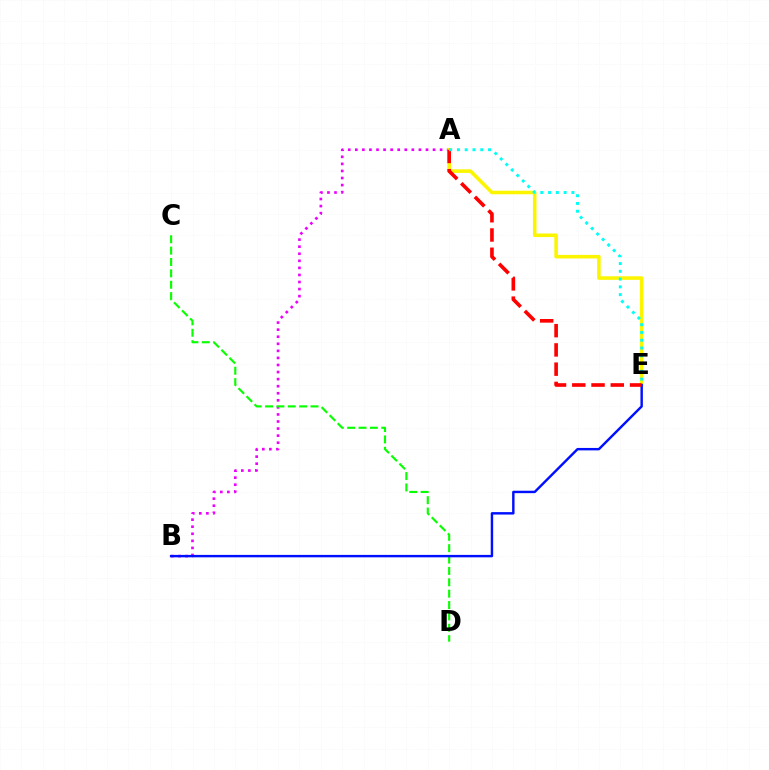{('A', 'B'): [{'color': '#ee00ff', 'line_style': 'dotted', 'thickness': 1.92}], ('C', 'D'): [{'color': '#08ff00', 'line_style': 'dashed', 'thickness': 1.55}], ('A', 'E'): [{'color': '#fcf500', 'line_style': 'solid', 'thickness': 2.57}, {'color': '#ff0000', 'line_style': 'dashed', 'thickness': 2.62}, {'color': '#00fff6', 'line_style': 'dotted', 'thickness': 2.11}], ('B', 'E'): [{'color': '#0010ff', 'line_style': 'solid', 'thickness': 1.75}]}